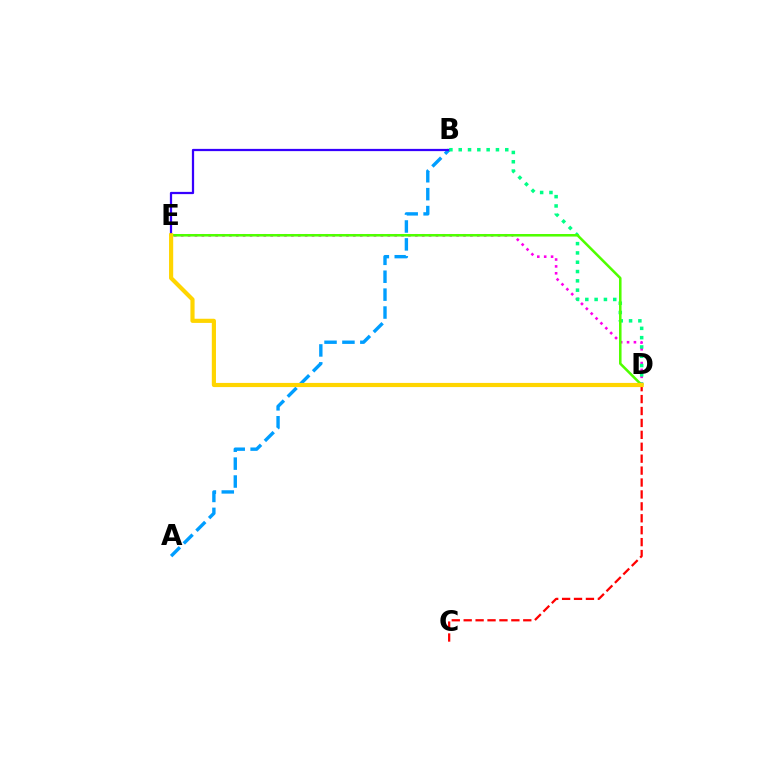{('A', 'B'): [{'color': '#009eff', 'line_style': 'dashed', 'thickness': 2.43}], ('D', 'E'): [{'color': '#ff00ed', 'line_style': 'dotted', 'thickness': 1.87}, {'color': '#4fff00', 'line_style': 'solid', 'thickness': 1.83}, {'color': '#ffd500', 'line_style': 'solid', 'thickness': 3.0}], ('B', 'E'): [{'color': '#3700ff', 'line_style': 'solid', 'thickness': 1.61}], ('B', 'D'): [{'color': '#00ff86', 'line_style': 'dotted', 'thickness': 2.53}], ('C', 'D'): [{'color': '#ff0000', 'line_style': 'dashed', 'thickness': 1.62}]}